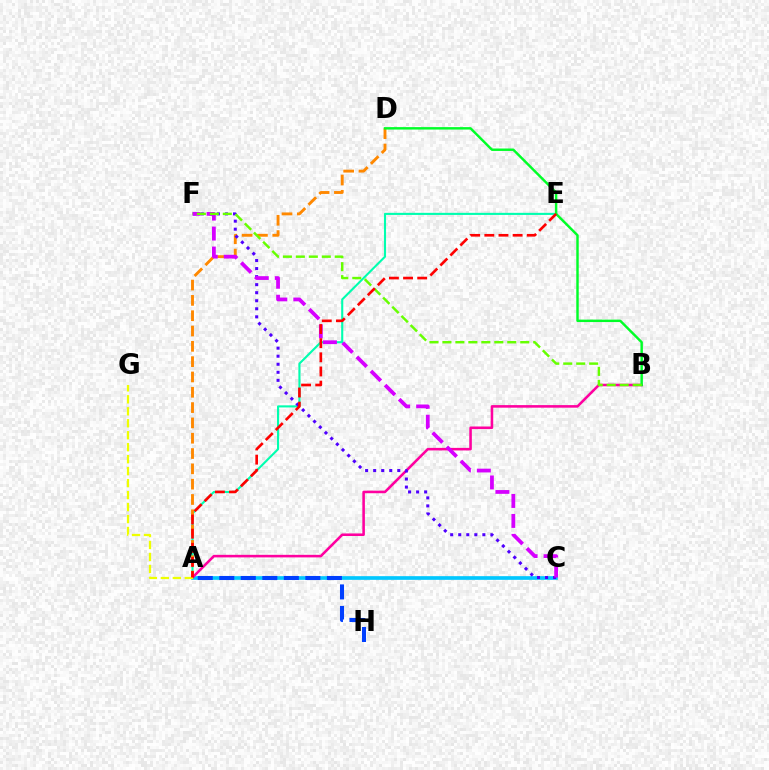{('A', 'C'): [{'color': '#00c7ff', 'line_style': 'solid', 'thickness': 2.65}], ('A', 'E'): [{'color': '#00ffaf', 'line_style': 'solid', 'thickness': 1.52}, {'color': '#ff0000', 'line_style': 'dashed', 'thickness': 1.92}], ('A', 'D'): [{'color': '#ff8800', 'line_style': 'dashed', 'thickness': 2.08}], ('A', 'B'): [{'color': '#ff00a0', 'line_style': 'solid', 'thickness': 1.85}], ('C', 'F'): [{'color': '#4f00ff', 'line_style': 'dotted', 'thickness': 2.18}, {'color': '#d600ff', 'line_style': 'dashed', 'thickness': 2.71}], ('A', 'G'): [{'color': '#eeff00', 'line_style': 'dashed', 'thickness': 1.63}], ('B', 'D'): [{'color': '#00ff27', 'line_style': 'solid', 'thickness': 1.76}], ('B', 'F'): [{'color': '#66ff00', 'line_style': 'dashed', 'thickness': 1.76}], ('A', 'H'): [{'color': '#003fff', 'line_style': 'dashed', 'thickness': 2.92}]}